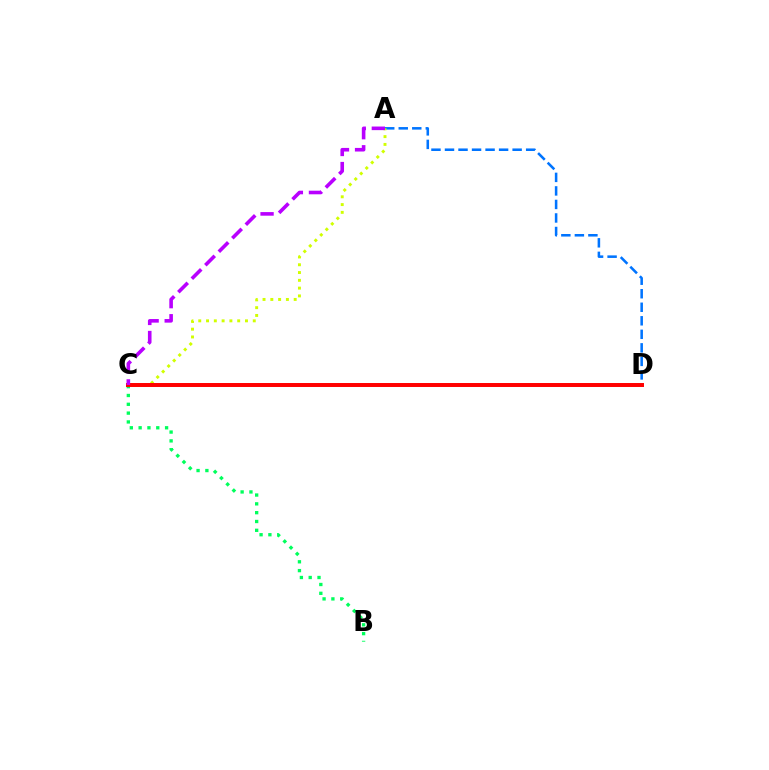{('A', 'D'): [{'color': '#0074ff', 'line_style': 'dashed', 'thickness': 1.84}], ('A', 'C'): [{'color': '#d1ff00', 'line_style': 'dotted', 'thickness': 2.12}, {'color': '#b900ff', 'line_style': 'dashed', 'thickness': 2.59}], ('B', 'C'): [{'color': '#00ff5c', 'line_style': 'dotted', 'thickness': 2.4}], ('C', 'D'): [{'color': '#ff0000', 'line_style': 'solid', 'thickness': 2.86}]}